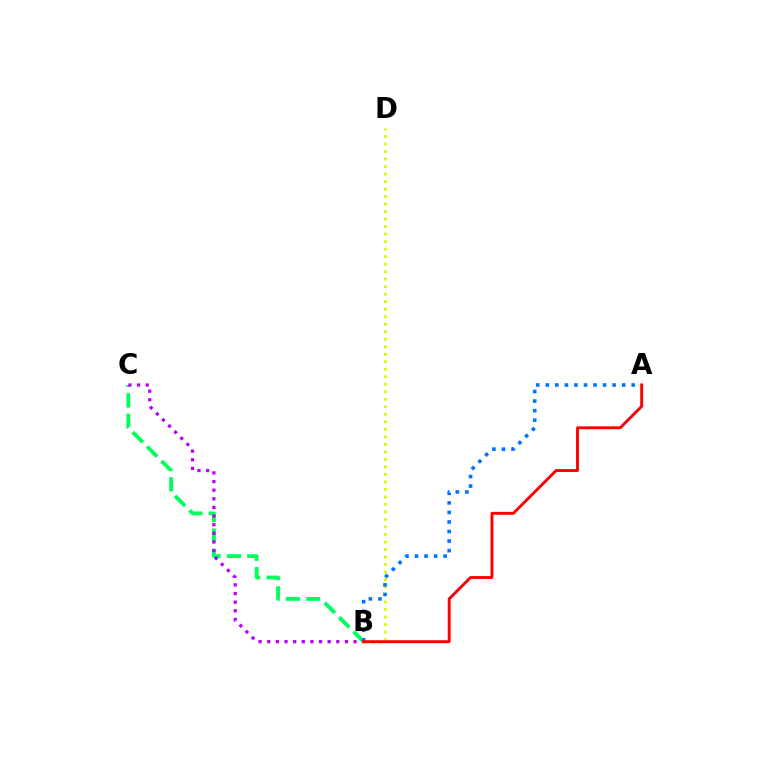{('B', 'C'): [{'color': '#00ff5c', 'line_style': 'dashed', 'thickness': 2.76}, {'color': '#b900ff', 'line_style': 'dotted', 'thickness': 2.35}], ('B', 'D'): [{'color': '#d1ff00', 'line_style': 'dotted', 'thickness': 2.04}], ('A', 'B'): [{'color': '#0074ff', 'line_style': 'dotted', 'thickness': 2.59}, {'color': '#ff0000', 'line_style': 'solid', 'thickness': 2.09}]}